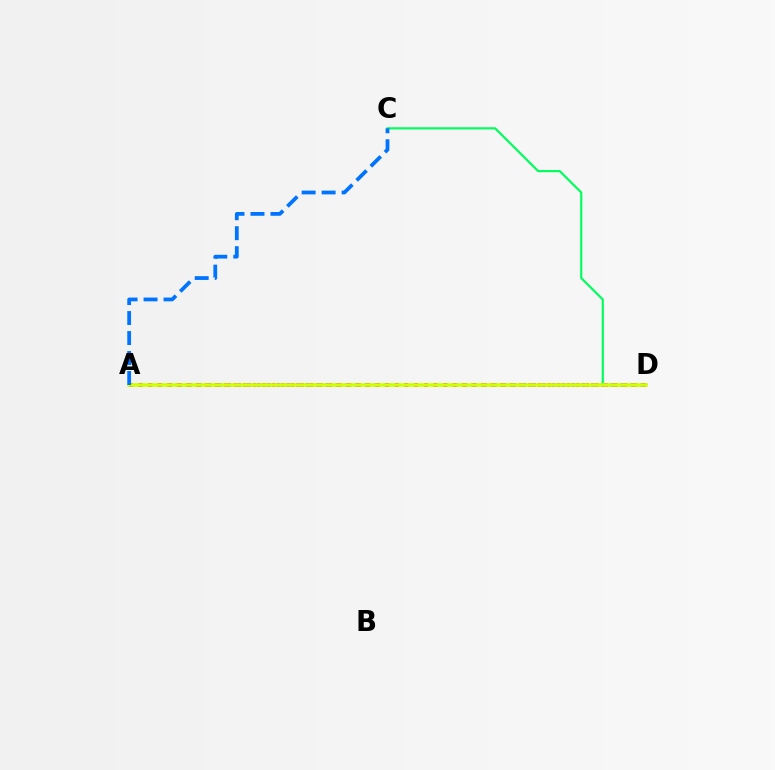{('A', 'D'): [{'color': '#b900ff', 'line_style': 'dotted', 'thickness': 2.67}, {'color': '#ff0000', 'line_style': 'dotted', 'thickness': 2.58}, {'color': '#d1ff00', 'line_style': 'solid', 'thickness': 2.56}], ('C', 'D'): [{'color': '#00ff5c', 'line_style': 'solid', 'thickness': 1.56}], ('A', 'C'): [{'color': '#0074ff', 'line_style': 'dashed', 'thickness': 2.72}]}